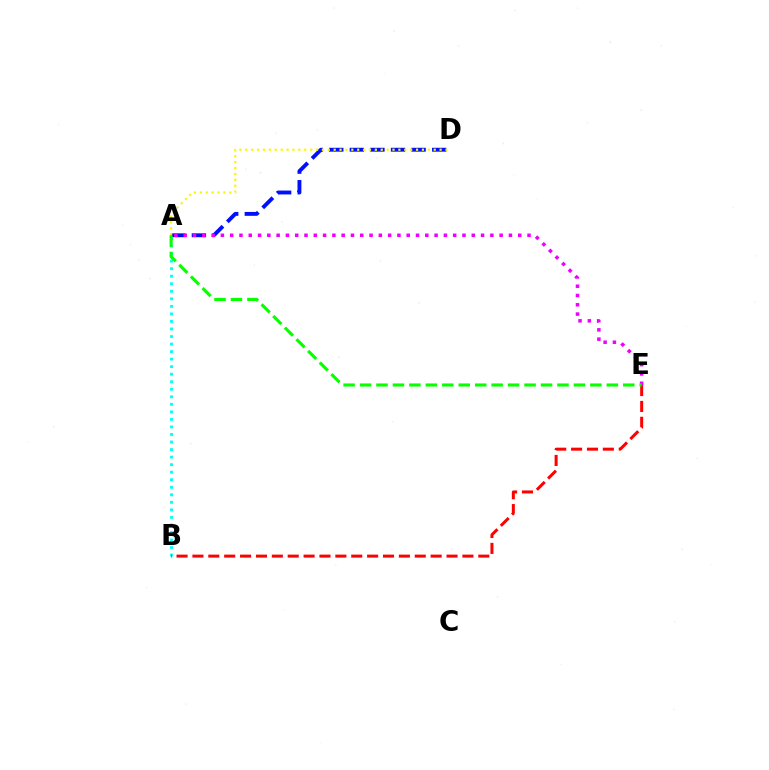{('A', 'B'): [{'color': '#00fff6', 'line_style': 'dotted', 'thickness': 2.05}], ('A', 'D'): [{'color': '#0010ff', 'line_style': 'dashed', 'thickness': 2.8}, {'color': '#fcf500', 'line_style': 'dotted', 'thickness': 1.6}], ('A', 'E'): [{'color': '#ee00ff', 'line_style': 'dotted', 'thickness': 2.52}, {'color': '#08ff00', 'line_style': 'dashed', 'thickness': 2.24}], ('B', 'E'): [{'color': '#ff0000', 'line_style': 'dashed', 'thickness': 2.16}]}